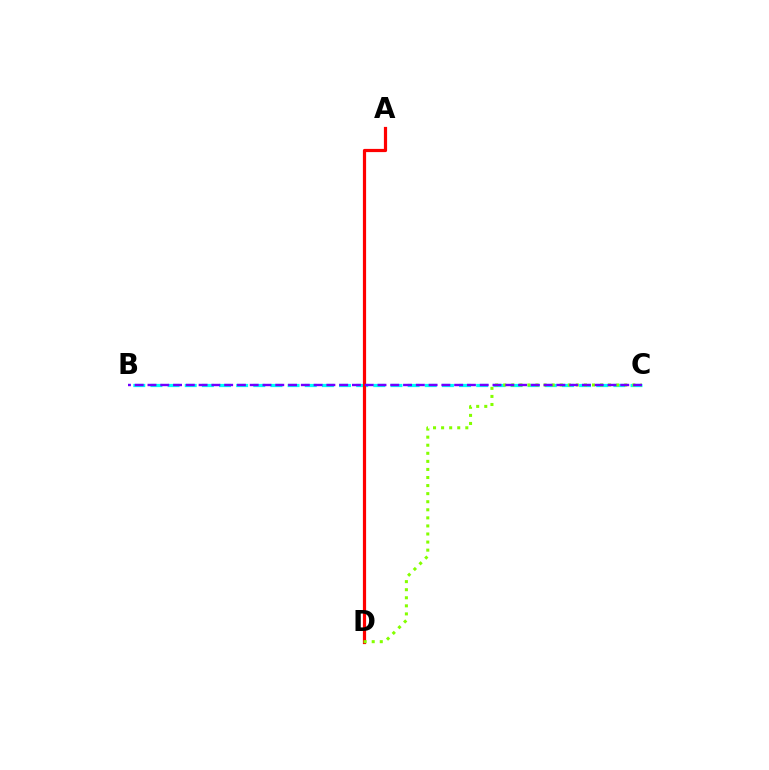{('B', 'C'): [{'color': '#00fff6', 'line_style': 'dashed', 'thickness': 2.33}, {'color': '#7200ff', 'line_style': 'dashed', 'thickness': 1.74}], ('A', 'D'): [{'color': '#ff0000', 'line_style': 'solid', 'thickness': 2.3}], ('C', 'D'): [{'color': '#84ff00', 'line_style': 'dotted', 'thickness': 2.19}]}